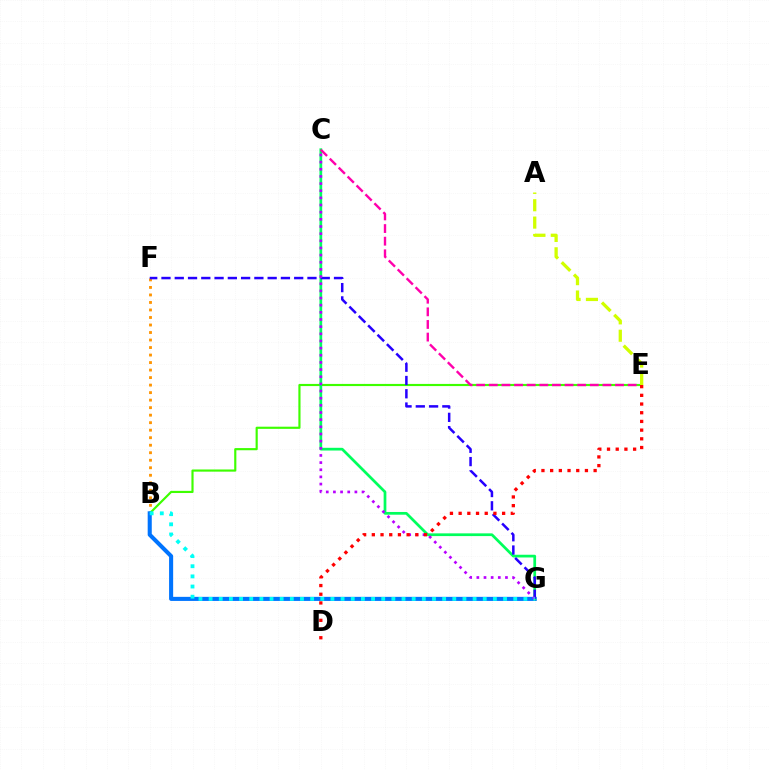{('B', 'F'): [{'color': '#ff9400', 'line_style': 'dotted', 'thickness': 2.04}], ('B', 'E'): [{'color': '#3dff00', 'line_style': 'solid', 'thickness': 1.55}], ('B', 'G'): [{'color': '#0074ff', 'line_style': 'solid', 'thickness': 2.94}, {'color': '#00fff6', 'line_style': 'dotted', 'thickness': 2.76}], ('C', 'G'): [{'color': '#00ff5c', 'line_style': 'solid', 'thickness': 1.97}, {'color': '#b900ff', 'line_style': 'dotted', 'thickness': 1.94}], ('C', 'E'): [{'color': '#ff00ac', 'line_style': 'dashed', 'thickness': 1.72}], ('F', 'G'): [{'color': '#2500ff', 'line_style': 'dashed', 'thickness': 1.8}], ('D', 'E'): [{'color': '#ff0000', 'line_style': 'dotted', 'thickness': 2.36}], ('A', 'E'): [{'color': '#d1ff00', 'line_style': 'dashed', 'thickness': 2.36}]}